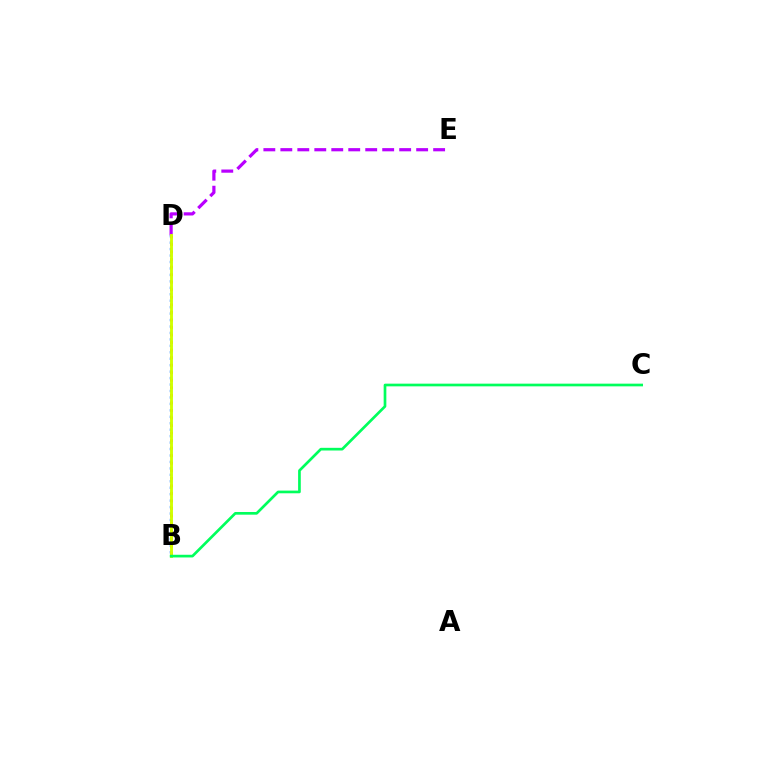{('D', 'E'): [{'color': '#b900ff', 'line_style': 'dashed', 'thickness': 2.31}], ('B', 'D'): [{'color': '#0074ff', 'line_style': 'dotted', 'thickness': 1.75}, {'color': '#ff0000', 'line_style': 'dotted', 'thickness': 2.05}, {'color': '#d1ff00', 'line_style': 'solid', 'thickness': 2.09}], ('B', 'C'): [{'color': '#00ff5c', 'line_style': 'solid', 'thickness': 1.93}]}